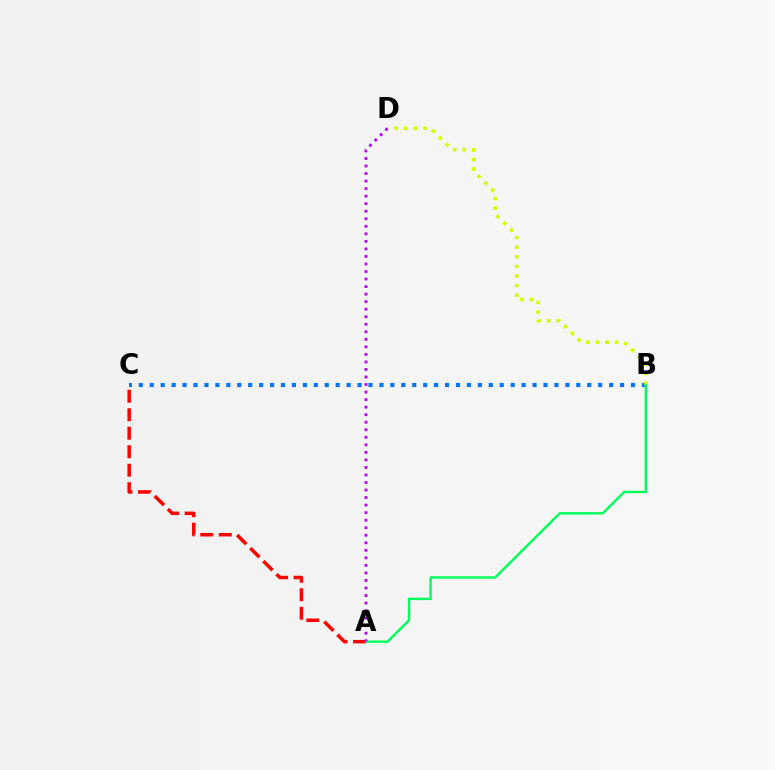{('B', 'C'): [{'color': '#0074ff', 'line_style': 'dotted', 'thickness': 2.97}], ('B', 'D'): [{'color': '#d1ff00', 'line_style': 'dotted', 'thickness': 2.61}], ('A', 'C'): [{'color': '#ff0000', 'line_style': 'dashed', 'thickness': 2.51}], ('A', 'B'): [{'color': '#00ff5c', 'line_style': 'solid', 'thickness': 1.74}], ('A', 'D'): [{'color': '#b900ff', 'line_style': 'dotted', 'thickness': 2.05}]}